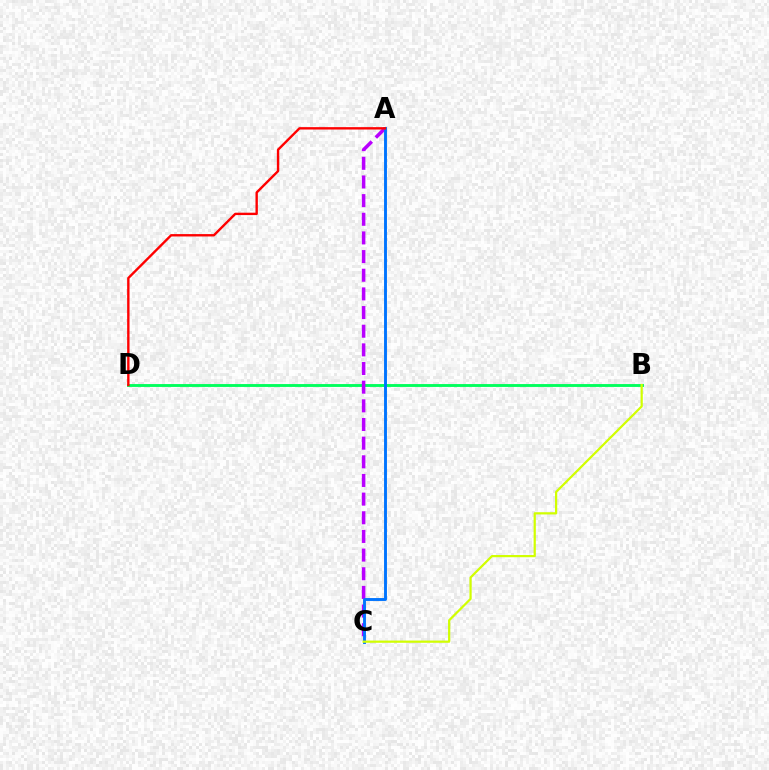{('B', 'D'): [{'color': '#00ff5c', 'line_style': 'solid', 'thickness': 2.07}], ('A', 'C'): [{'color': '#b900ff', 'line_style': 'dashed', 'thickness': 2.53}, {'color': '#0074ff', 'line_style': 'solid', 'thickness': 2.09}], ('B', 'C'): [{'color': '#d1ff00', 'line_style': 'solid', 'thickness': 1.6}], ('A', 'D'): [{'color': '#ff0000', 'line_style': 'solid', 'thickness': 1.71}]}